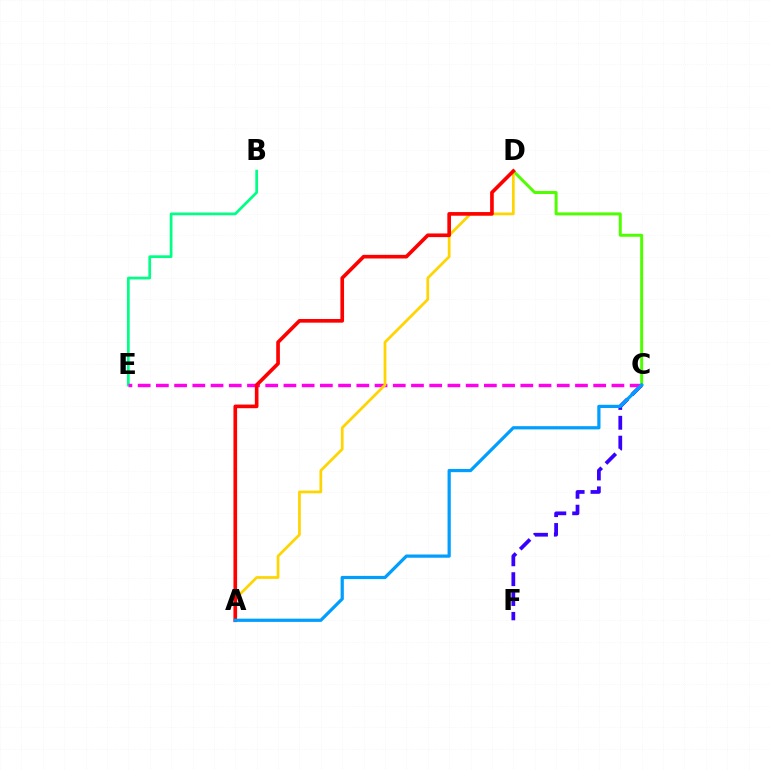{('C', 'F'): [{'color': '#3700ff', 'line_style': 'dashed', 'thickness': 2.7}], ('B', 'E'): [{'color': '#00ff86', 'line_style': 'solid', 'thickness': 1.96}], ('C', 'E'): [{'color': '#ff00ed', 'line_style': 'dashed', 'thickness': 2.48}], ('C', 'D'): [{'color': '#4fff00', 'line_style': 'solid', 'thickness': 2.15}], ('A', 'D'): [{'color': '#ffd500', 'line_style': 'solid', 'thickness': 1.97}, {'color': '#ff0000', 'line_style': 'solid', 'thickness': 2.63}], ('A', 'C'): [{'color': '#009eff', 'line_style': 'solid', 'thickness': 2.32}]}